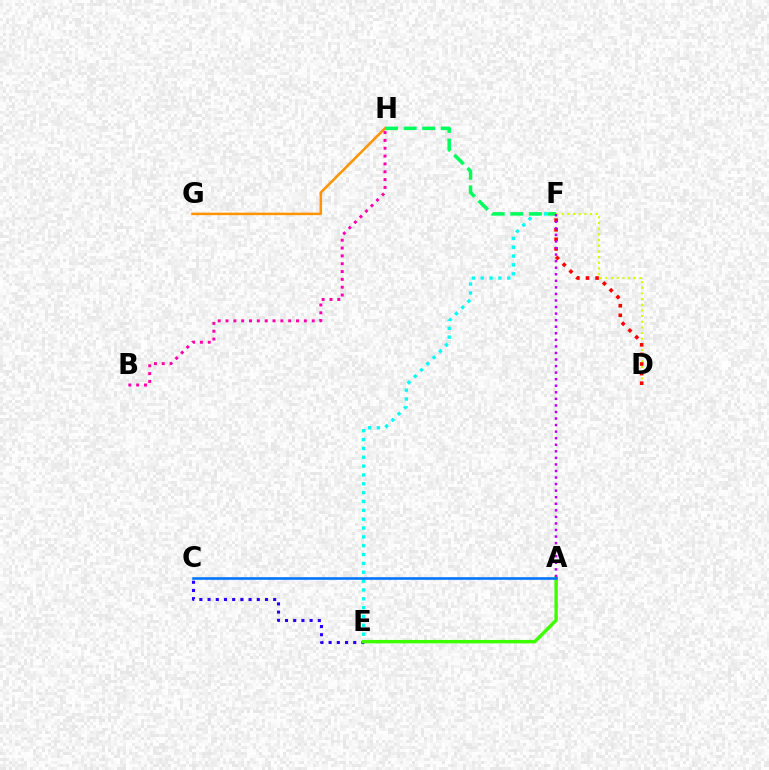{('E', 'F'): [{'color': '#00fff6', 'line_style': 'dotted', 'thickness': 2.4}], ('G', 'H'): [{'color': '#ff9400', 'line_style': 'solid', 'thickness': 1.81}], ('C', 'E'): [{'color': '#2500ff', 'line_style': 'dotted', 'thickness': 2.23}], ('A', 'E'): [{'color': '#3dff00', 'line_style': 'solid', 'thickness': 2.47}], ('F', 'H'): [{'color': '#00ff5c', 'line_style': 'dashed', 'thickness': 2.52}], ('D', 'F'): [{'color': '#d1ff00', 'line_style': 'dotted', 'thickness': 1.54}, {'color': '#ff0000', 'line_style': 'dotted', 'thickness': 2.61}], ('B', 'H'): [{'color': '#ff00ac', 'line_style': 'dotted', 'thickness': 2.13}], ('A', 'F'): [{'color': '#b900ff', 'line_style': 'dotted', 'thickness': 1.78}], ('A', 'C'): [{'color': '#0074ff', 'line_style': 'solid', 'thickness': 1.87}]}